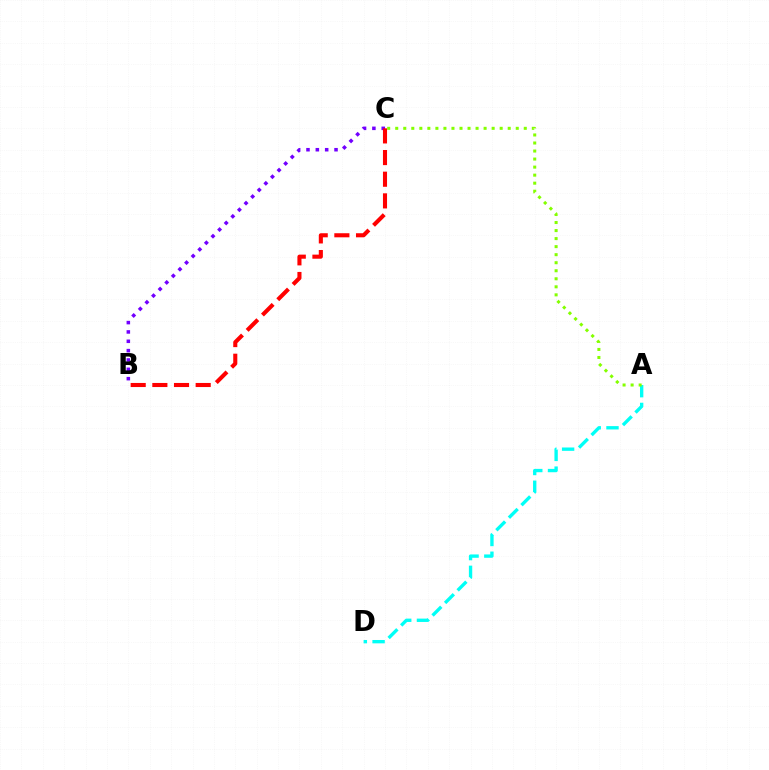{('B', 'C'): [{'color': '#7200ff', 'line_style': 'dotted', 'thickness': 2.54}, {'color': '#ff0000', 'line_style': 'dashed', 'thickness': 2.94}], ('A', 'D'): [{'color': '#00fff6', 'line_style': 'dashed', 'thickness': 2.41}], ('A', 'C'): [{'color': '#84ff00', 'line_style': 'dotted', 'thickness': 2.18}]}